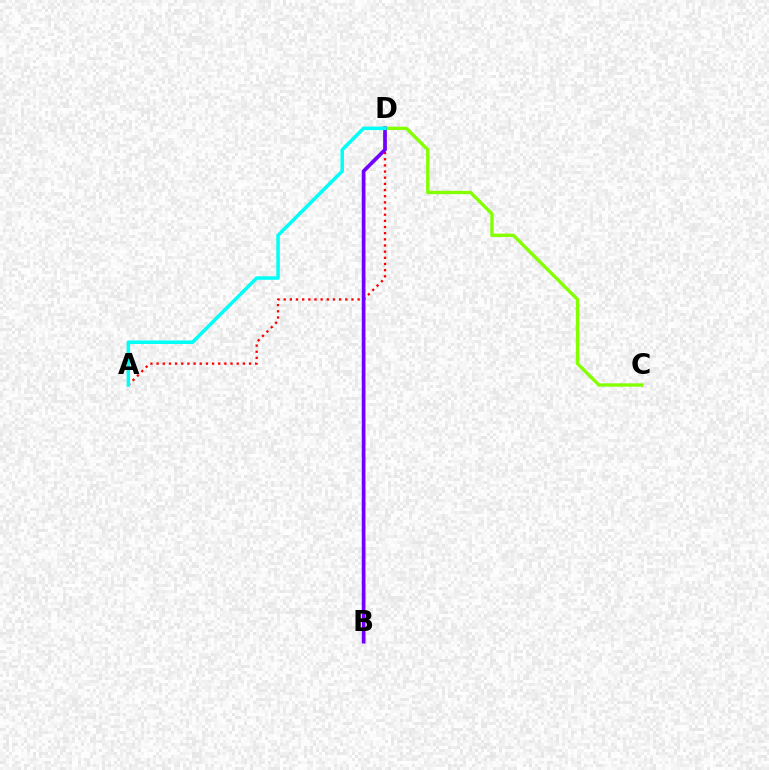{('C', 'D'): [{'color': '#84ff00', 'line_style': 'solid', 'thickness': 2.41}], ('A', 'D'): [{'color': '#ff0000', 'line_style': 'dotted', 'thickness': 1.67}, {'color': '#00fff6', 'line_style': 'solid', 'thickness': 2.53}], ('B', 'D'): [{'color': '#7200ff', 'line_style': 'solid', 'thickness': 2.68}]}